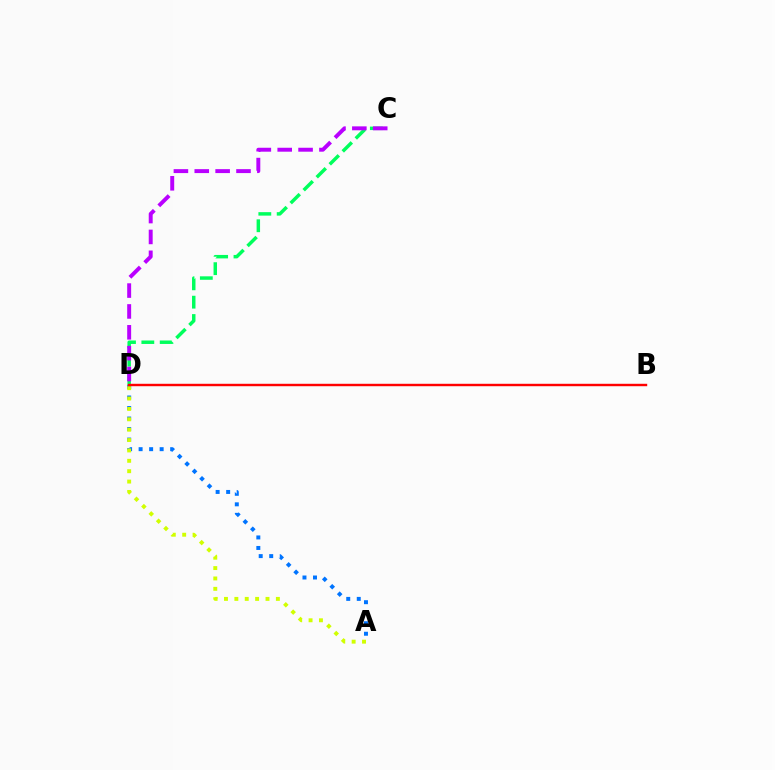{('A', 'D'): [{'color': '#0074ff', 'line_style': 'dotted', 'thickness': 2.86}, {'color': '#d1ff00', 'line_style': 'dotted', 'thickness': 2.82}], ('C', 'D'): [{'color': '#00ff5c', 'line_style': 'dashed', 'thickness': 2.49}, {'color': '#b900ff', 'line_style': 'dashed', 'thickness': 2.83}], ('B', 'D'): [{'color': '#ff0000', 'line_style': 'solid', 'thickness': 1.75}]}